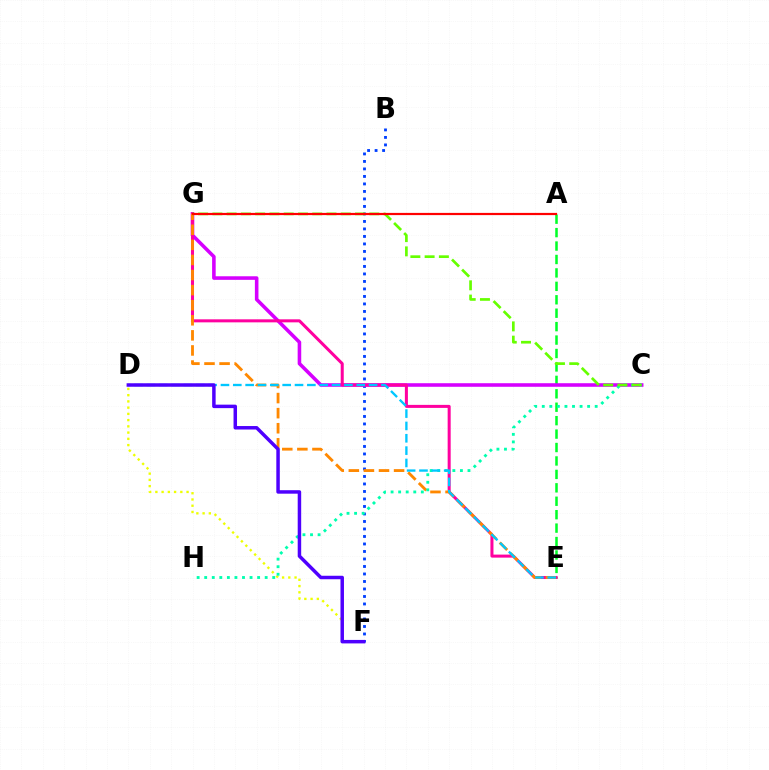{('A', 'E'): [{'color': '#00ff27', 'line_style': 'dashed', 'thickness': 1.82}], ('B', 'F'): [{'color': '#003fff', 'line_style': 'dotted', 'thickness': 2.04}], ('C', 'G'): [{'color': '#d600ff', 'line_style': 'solid', 'thickness': 2.57}, {'color': '#66ff00', 'line_style': 'dashed', 'thickness': 1.94}], ('E', 'G'): [{'color': '#ff00a0', 'line_style': 'solid', 'thickness': 2.18}, {'color': '#ff8800', 'line_style': 'dashed', 'thickness': 2.05}], ('D', 'F'): [{'color': '#eeff00', 'line_style': 'dotted', 'thickness': 1.69}, {'color': '#4f00ff', 'line_style': 'solid', 'thickness': 2.51}], ('C', 'H'): [{'color': '#00ffaf', 'line_style': 'dotted', 'thickness': 2.05}], ('D', 'E'): [{'color': '#00c7ff', 'line_style': 'dashed', 'thickness': 1.68}], ('A', 'G'): [{'color': '#ff0000', 'line_style': 'solid', 'thickness': 1.59}]}